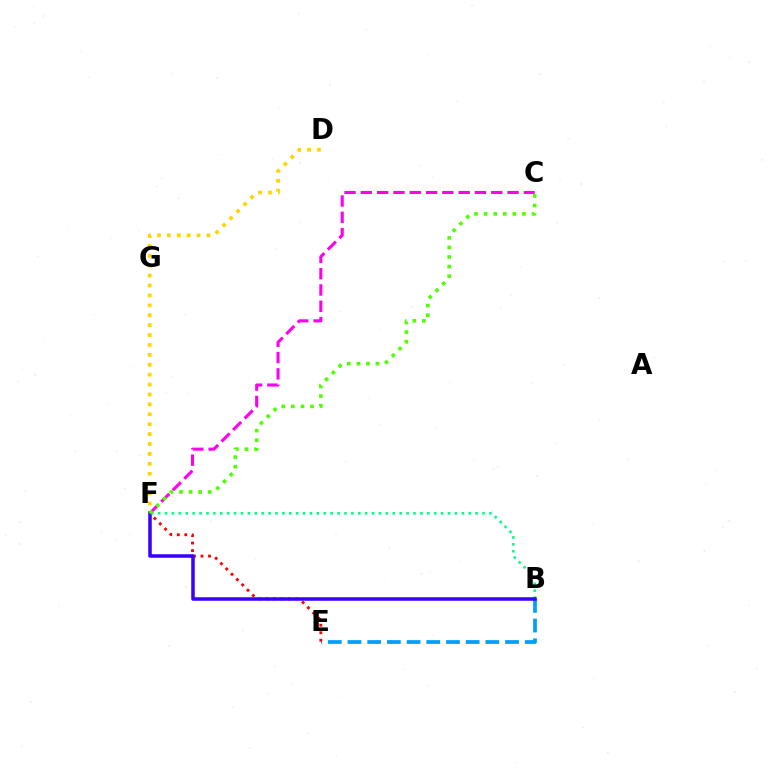{('D', 'F'): [{'color': '#ffd500', 'line_style': 'dotted', 'thickness': 2.69}], ('B', 'F'): [{'color': '#00ff86', 'line_style': 'dotted', 'thickness': 1.87}, {'color': '#3700ff', 'line_style': 'solid', 'thickness': 2.54}], ('B', 'E'): [{'color': '#009eff', 'line_style': 'dashed', 'thickness': 2.68}], ('E', 'F'): [{'color': '#ff0000', 'line_style': 'dotted', 'thickness': 2.04}], ('C', 'F'): [{'color': '#ff00ed', 'line_style': 'dashed', 'thickness': 2.22}, {'color': '#4fff00', 'line_style': 'dotted', 'thickness': 2.6}]}